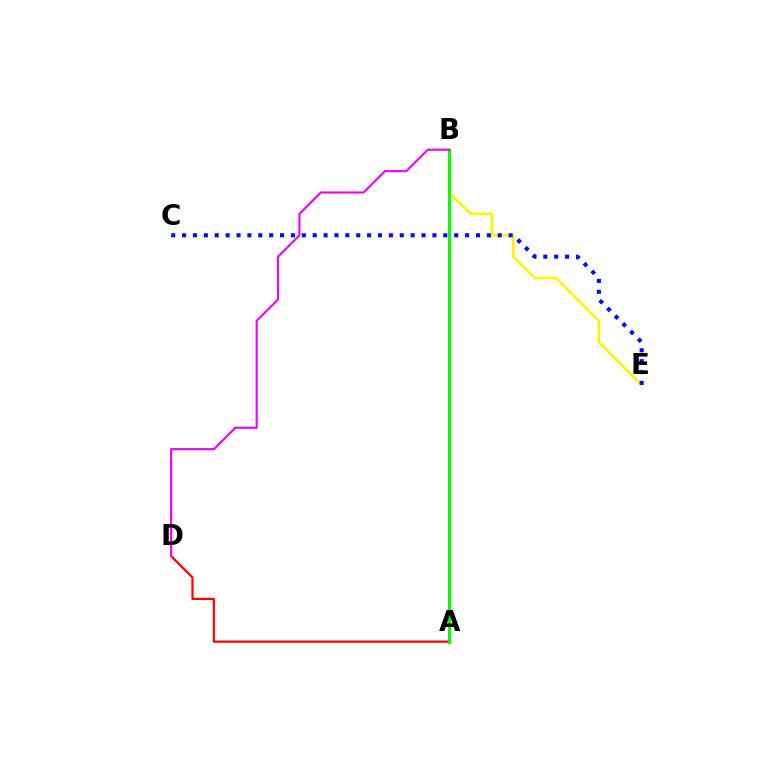{('B', 'E'): [{'color': '#fcf500', 'line_style': 'solid', 'thickness': 1.88}], ('A', 'B'): [{'color': '#00fff6', 'line_style': 'dashed', 'thickness': 2.08}, {'color': '#08ff00', 'line_style': 'solid', 'thickness': 2.19}], ('A', 'D'): [{'color': '#ff0000', 'line_style': 'solid', 'thickness': 1.59}], ('B', 'D'): [{'color': '#ee00ff', 'line_style': 'solid', 'thickness': 1.53}], ('C', 'E'): [{'color': '#0010ff', 'line_style': 'dotted', 'thickness': 2.96}]}